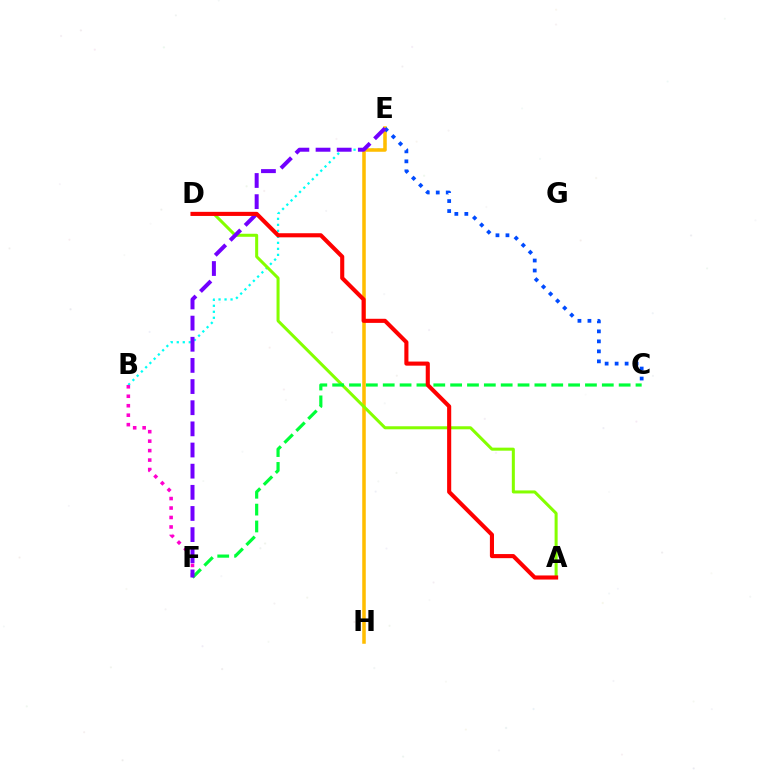{('B', 'E'): [{'color': '#00fff6', 'line_style': 'dotted', 'thickness': 1.63}], ('B', 'F'): [{'color': '#ff00cf', 'line_style': 'dotted', 'thickness': 2.57}], ('E', 'H'): [{'color': '#ffbd00', 'line_style': 'solid', 'thickness': 2.54}], ('A', 'D'): [{'color': '#84ff00', 'line_style': 'solid', 'thickness': 2.18}, {'color': '#ff0000', 'line_style': 'solid', 'thickness': 2.95}], ('C', 'F'): [{'color': '#00ff39', 'line_style': 'dashed', 'thickness': 2.29}], ('C', 'E'): [{'color': '#004bff', 'line_style': 'dotted', 'thickness': 2.72}], ('E', 'F'): [{'color': '#7200ff', 'line_style': 'dashed', 'thickness': 2.87}]}